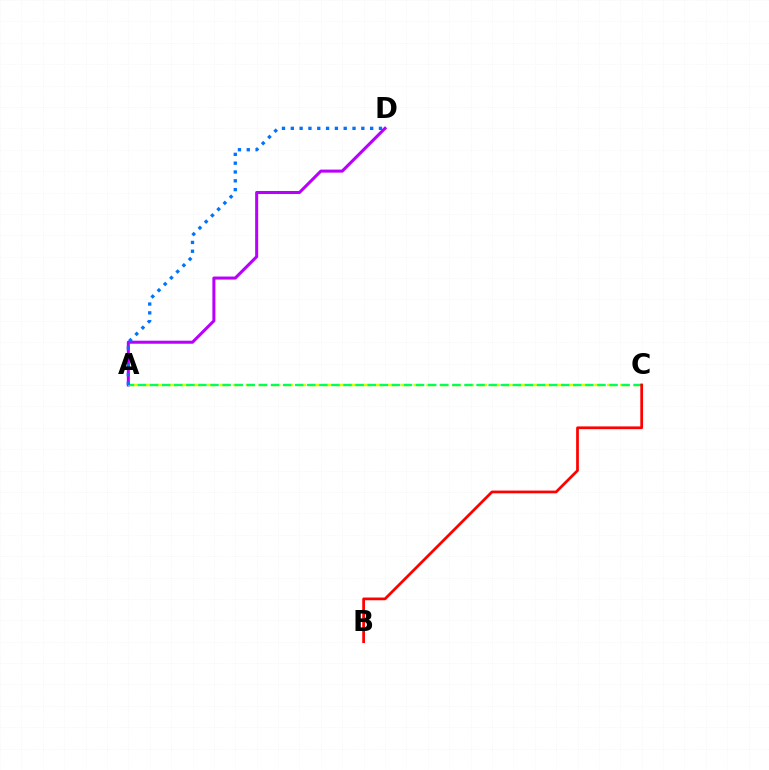{('A', 'D'): [{'color': '#b900ff', 'line_style': 'solid', 'thickness': 2.19}, {'color': '#0074ff', 'line_style': 'dotted', 'thickness': 2.4}], ('A', 'C'): [{'color': '#d1ff00', 'line_style': 'dashed', 'thickness': 1.75}, {'color': '#00ff5c', 'line_style': 'dashed', 'thickness': 1.64}], ('B', 'C'): [{'color': '#ff0000', 'line_style': 'solid', 'thickness': 1.96}]}